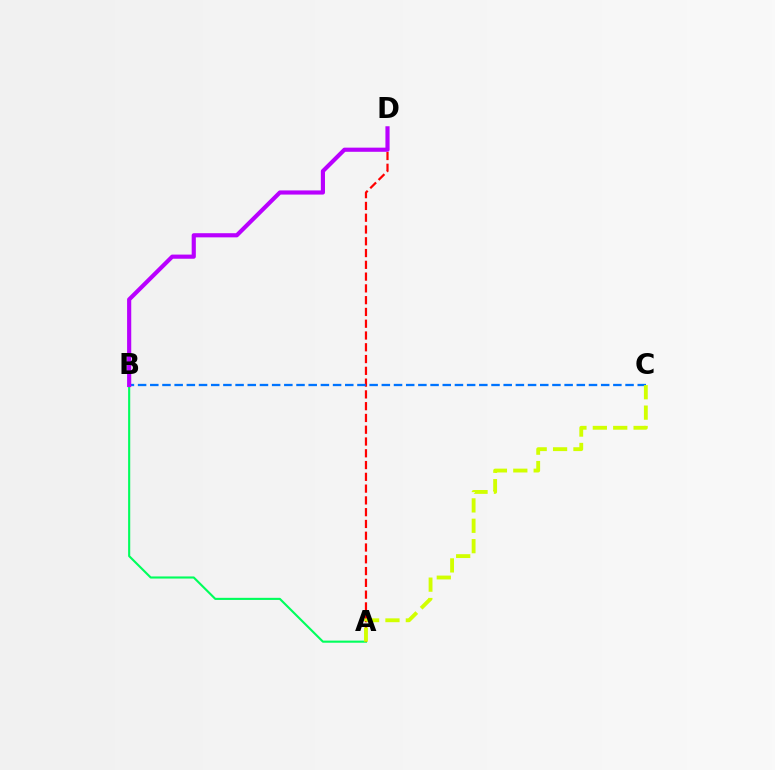{('A', 'B'): [{'color': '#00ff5c', 'line_style': 'solid', 'thickness': 1.53}], ('A', 'D'): [{'color': '#ff0000', 'line_style': 'dashed', 'thickness': 1.6}], ('B', 'C'): [{'color': '#0074ff', 'line_style': 'dashed', 'thickness': 1.66}], ('B', 'D'): [{'color': '#b900ff', 'line_style': 'solid', 'thickness': 2.99}], ('A', 'C'): [{'color': '#d1ff00', 'line_style': 'dashed', 'thickness': 2.77}]}